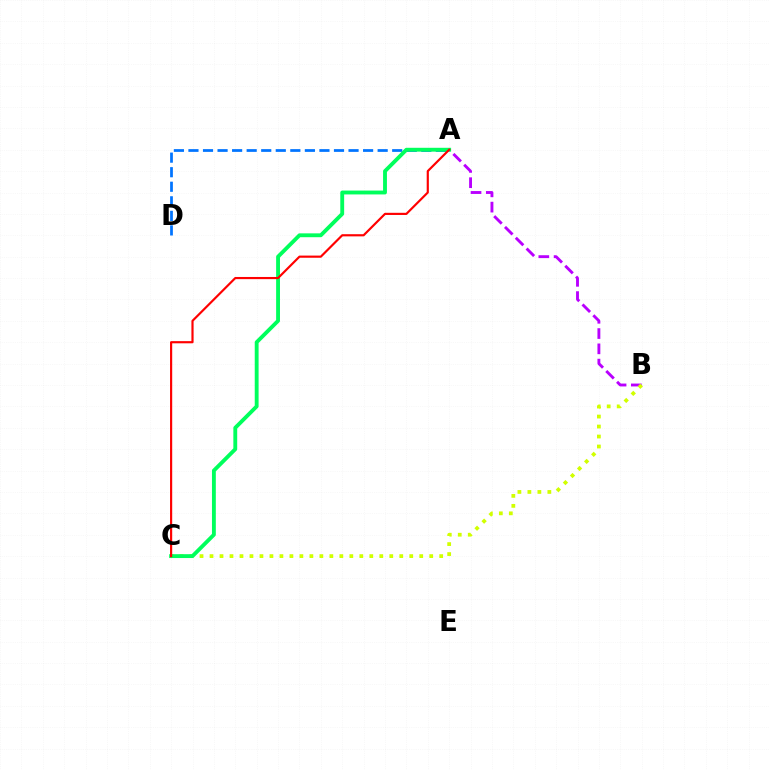{('A', 'B'): [{'color': '#b900ff', 'line_style': 'dashed', 'thickness': 2.07}], ('A', 'D'): [{'color': '#0074ff', 'line_style': 'dashed', 'thickness': 1.98}], ('B', 'C'): [{'color': '#d1ff00', 'line_style': 'dotted', 'thickness': 2.71}], ('A', 'C'): [{'color': '#00ff5c', 'line_style': 'solid', 'thickness': 2.78}, {'color': '#ff0000', 'line_style': 'solid', 'thickness': 1.56}]}